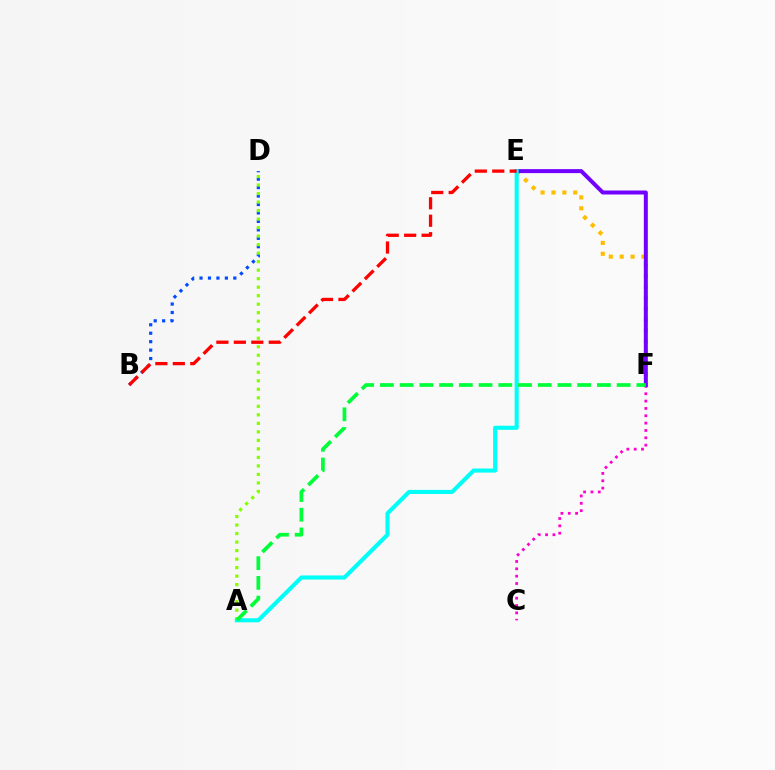{('B', 'D'): [{'color': '#004bff', 'line_style': 'dotted', 'thickness': 2.3}], ('C', 'F'): [{'color': '#ff00cf', 'line_style': 'dotted', 'thickness': 2.0}], ('E', 'F'): [{'color': '#ffbd00', 'line_style': 'dotted', 'thickness': 2.96}, {'color': '#7200ff', 'line_style': 'solid', 'thickness': 2.87}], ('A', 'D'): [{'color': '#84ff00', 'line_style': 'dotted', 'thickness': 2.31}], ('A', 'E'): [{'color': '#00fff6', 'line_style': 'solid', 'thickness': 2.94}], ('B', 'E'): [{'color': '#ff0000', 'line_style': 'dashed', 'thickness': 2.37}], ('A', 'F'): [{'color': '#00ff39', 'line_style': 'dashed', 'thickness': 2.68}]}